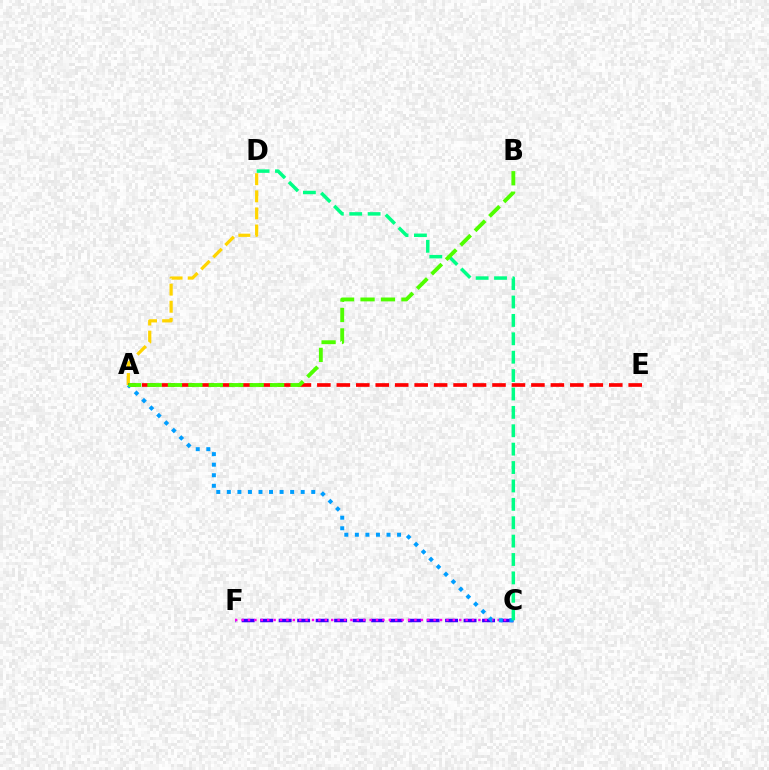{('C', 'F'): [{'color': '#3700ff', 'line_style': 'dashed', 'thickness': 2.51}, {'color': '#ff00ed', 'line_style': 'dotted', 'thickness': 1.74}], ('A', 'D'): [{'color': '#ffd500', 'line_style': 'dashed', 'thickness': 2.32}], ('A', 'E'): [{'color': '#ff0000', 'line_style': 'dashed', 'thickness': 2.64}], ('A', 'C'): [{'color': '#009eff', 'line_style': 'dotted', 'thickness': 2.87}], ('C', 'D'): [{'color': '#00ff86', 'line_style': 'dashed', 'thickness': 2.5}], ('A', 'B'): [{'color': '#4fff00', 'line_style': 'dashed', 'thickness': 2.78}]}